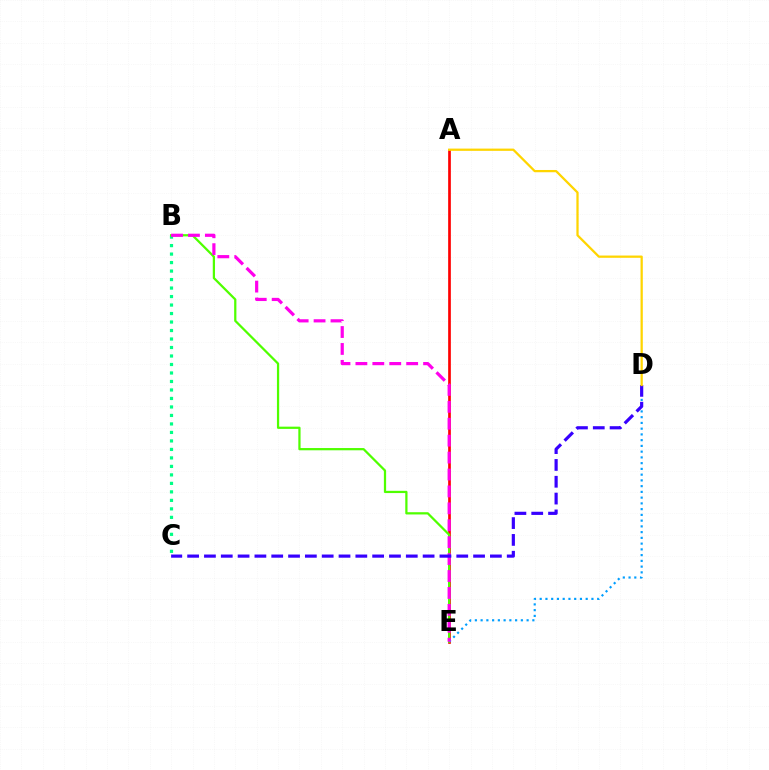{('B', 'C'): [{'color': '#00ff86', 'line_style': 'dotted', 'thickness': 2.31}], ('A', 'E'): [{'color': '#ff0000', 'line_style': 'solid', 'thickness': 1.93}], ('B', 'E'): [{'color': '#4fff00', 'line_style': 'solid', 'thickness': 1.62}, {'color': '#ff00ed', 'line_style': 'dashed', 'thickness': 2.3}], ('D', 'E'): [{'color': '#009eff', 'line_style': 'dotted', 'thickness': 1.56}], ('C', 'D'): [{'color': '#3700ff', 'line_style': 'dashed', 'thickness': 2.29}], ('A', 'D'): [{'color': '#ffd500', 'line_style': 'solid', 'thickness': 1.63}]}